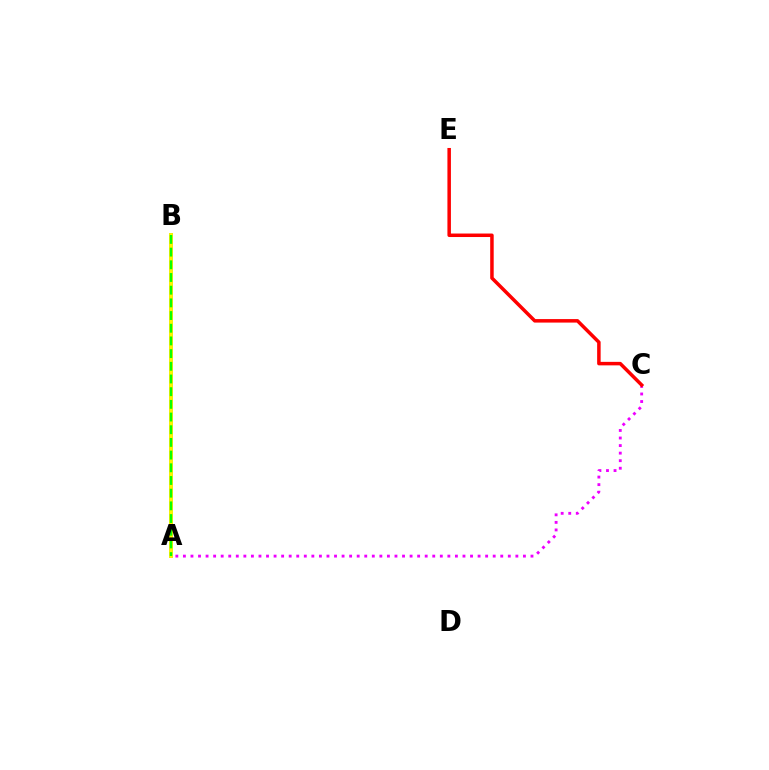{('A', 'C'): [{'color': '#ee00ff', 'line_style': 'dotted', 'thickness': 2.05}], ('A', 'B'): [{'color': '#00fff6', 'line_style': 'solid', 'thickness': 2.61}, {'color': '#0010ff', 'line_style': 'solid', 'thickness': 2.66}, {'color': '#fcf500', 'line_style': 'solid', 'thickness': 2.84}, {'color': '#08ff00', 'line_style': 'dashed', 'thickness': 1.72}], ('C', 'E'): [{'color': '#ff0000', 'line_style': 'solid', 'thickness': 2.52}]}